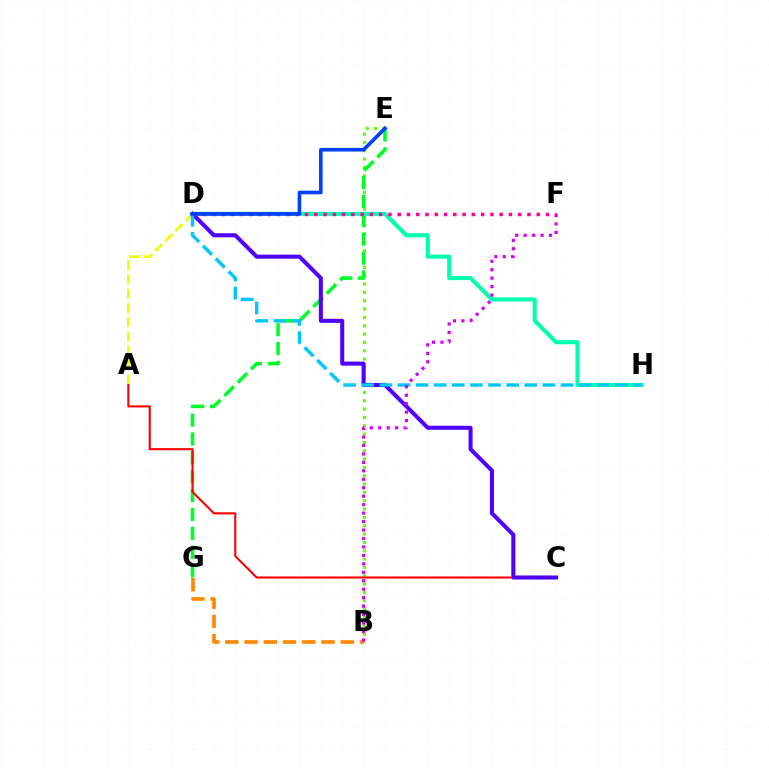{('A', 'D'): [{'color': '#eeff00', 'line_style': 'dashed', 'thickness': 1.93}], ('B', 'E'): [{'color': '#66ff00', 'line_style': 'dotted', 'thickness': 2.26}], ('E', 'G'): [{'color': '#00ff27', 'line_style': 'dashed', 'thickness': 2.56}], ('A', 'C'): [{'color': '#ff0000', 'line_style': 'solid', 'thickness': 1.51}], ('B', 'G'): [{'color': '#ff8800', 'line_style': 'dashed', 'thickness': 2.61}], ('D', 'H'): [{'color': '#00ffaf', 'line_style': 'solid', 'thickness': 2.93}, {'color': '#00c7ff', 'line_style': 'dashed', 'thickness': 2.46}], ('C', 'D'): [{'color': '#4f00ff', 'line_style': 'solid', 'thickness': 2.91}], ('B', 'F'): [{'color': '#d600ff', 'line_style': 'dotted', 'thickness': 2.3}], ('D', 'F'): [{'color': '#ff00a0', 'line_style': 'dotted', 'thickness': 2.52}], ('D', 'E'): [{'color': '#003fff', 'line_style': 'solid', 'thickness': 2.6}]}